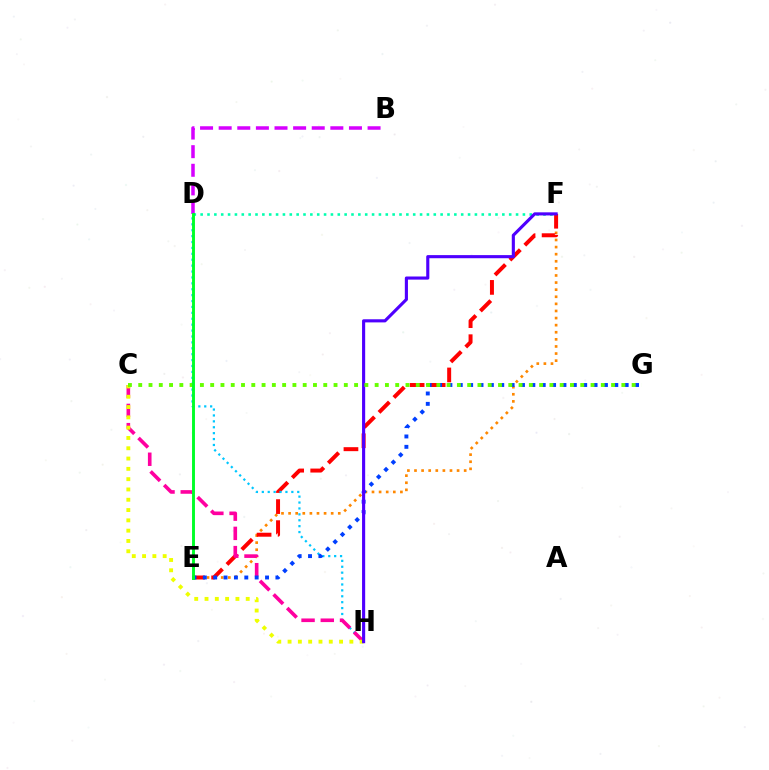{('E', 'F'): [{'color': '#ff8800', 'line_style': 'dotted', 'thickness': 1.93}, {'color': '#ff0000', 'line_style': 'dashed', 'thickness': 2.86}], ('D', 'H'): [{'color': '#00c7ff', 'line_style': 'dotted', 'thickness': 1.6}], ('C', 'H'): [{'color': '#ff00a0', 'line_style': 'dashed', 'thickness': 2.61}, {'color': '#eeff00', 'line_style': 'dotted', 'thickness': 2.8}], ('D', 'F'): [{'color': '#00ffaf', 'line_style': 'dotted', 'thickness': 1.86}], ('B', 'D'): [{'color': '#d600ff', 'line_style': 'dashed', 'thickness': 2.53}], ('E', 'G'): [{'color': '#003fff', 'line_style': 'dotted', 'thickness': 2.82}], ('F', 'H'): [{'color': '#4f00ff', 'line_style': 'solid', 'thickness': 2.25}], ('C', 'G'): [{'color': '#66ff00', 'line_style': 'dotted', 'thickness': 2.79}], ('D', 'E'): [{'color': '#00ff27', 'line_style': 'solid', 'thickness': 2.1}]}